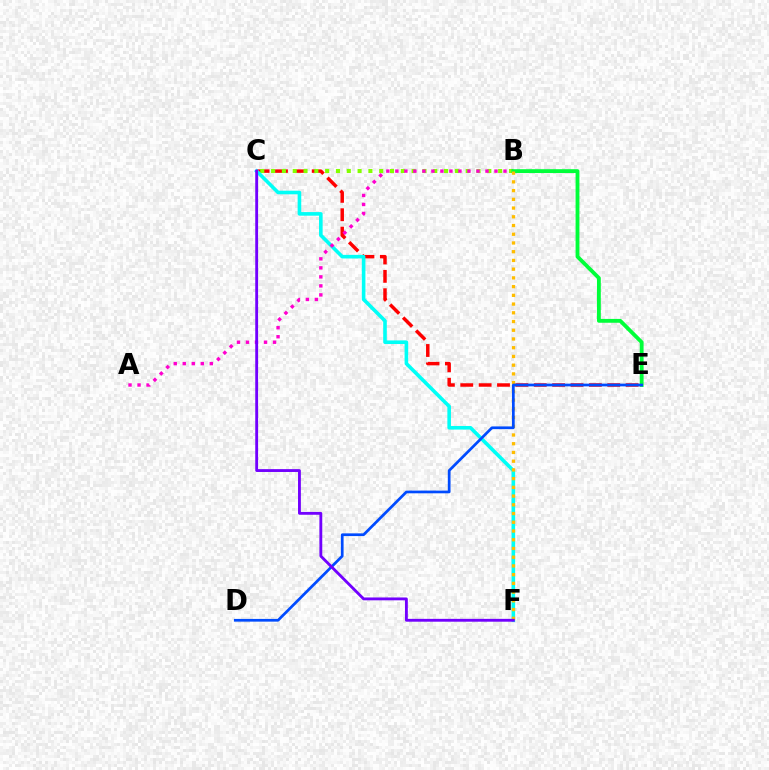{('C', 'E'): [{'color': '#ff0000', 'line_style': 'dashed', 'thickness': 2.5}], ('B', 'C'): [{'color': '#84ff00', 'line_style': 'dotted', 'thickness': 2.94}], ('C', 'F'): [{'color': '#00fff6', 'line_style': 'solid', 'thickness': 2.59}, {'color': '#7200ff', 'line_style': 'solid', 'thickness': 2.05}], ('A', 'B'): [{'color': '#ff00cf', 'line_style': 'dotted', 'thickness': 2.45}], ('B', 'E'): [{'color': '#00ff39', 'line_style': 'solid', 'thickness': 2.76}], ('B', 'F'): [{'color': '#ffbd00', 'line_style': 'dotted', 'thickness': 2.37}], ('D', 'E'): [{'color': '#004bff', 'line_style': 'solid', 'thickness': 1.96}]}